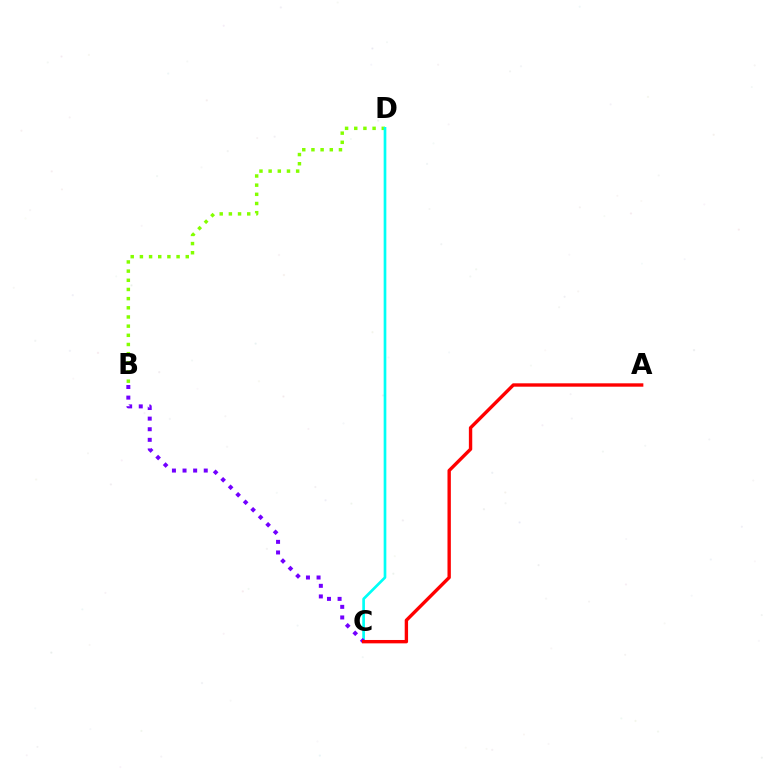{('B', 'D'): [{'color': '#84ff00', 'line_style': 'dotted', 'thickness': 2.49}], ('C', 'D'): [{'color': '#00fff6', 'line_style': 'solid', 'thickness': 1.93}], ('B', 'C'): [{'color': '#7200ff', 'line_style': 'dotted', 'thickness': 2.88}], ('A', 'C'): [{'color': '#ff0000', 'line_style': 'solid', 'thickness': 2.43}]}